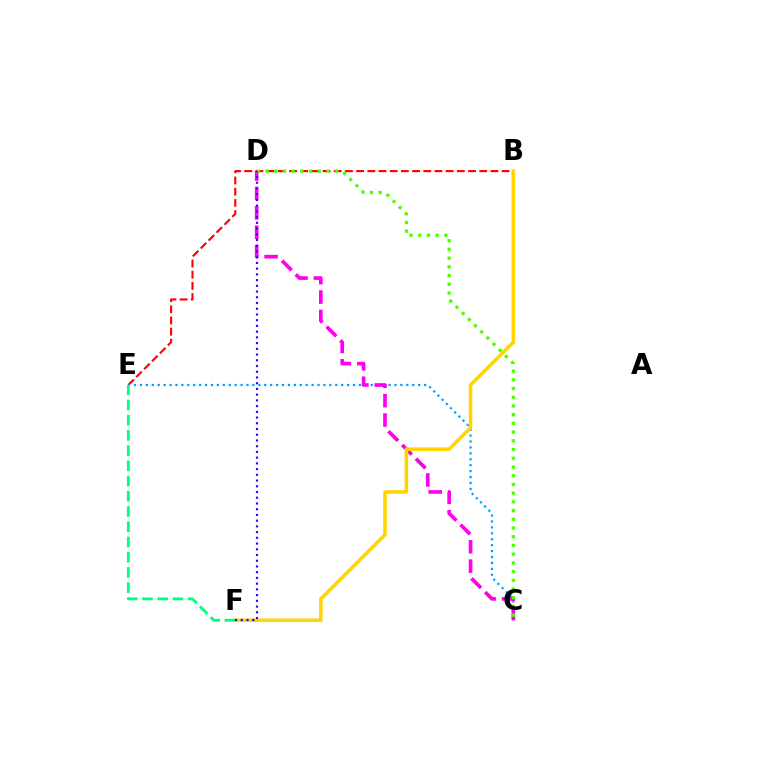{('B', 'E'): [{'color': '#ff0000', 'line_style': 'dashed', 'thickness': 1.52}], ('C', 'E'): [{'color': '#009eff', 'line_style': 'dotted', 'thickness': 1.61}], ('C', 'D'): [{'color': '#ff00ed', 'line_style': 'dashed', 'thickness': 2.64}, {'color': '#4fff00', 'line_style': 'dotted', 'thickness': 2.37}], ('B', 'F'): [{'color': '#ffd500', 'line_style': 'solid', 'thickness': 2.55}], ('E', 'F'): [{'color': '#00ff86', 'line_style': 'dashed', 'thickness': 2.07}], ('D', 'F'): [{'color': '#3700ff', 'line_style': 'dotted', 'thickness': 1.56}]}